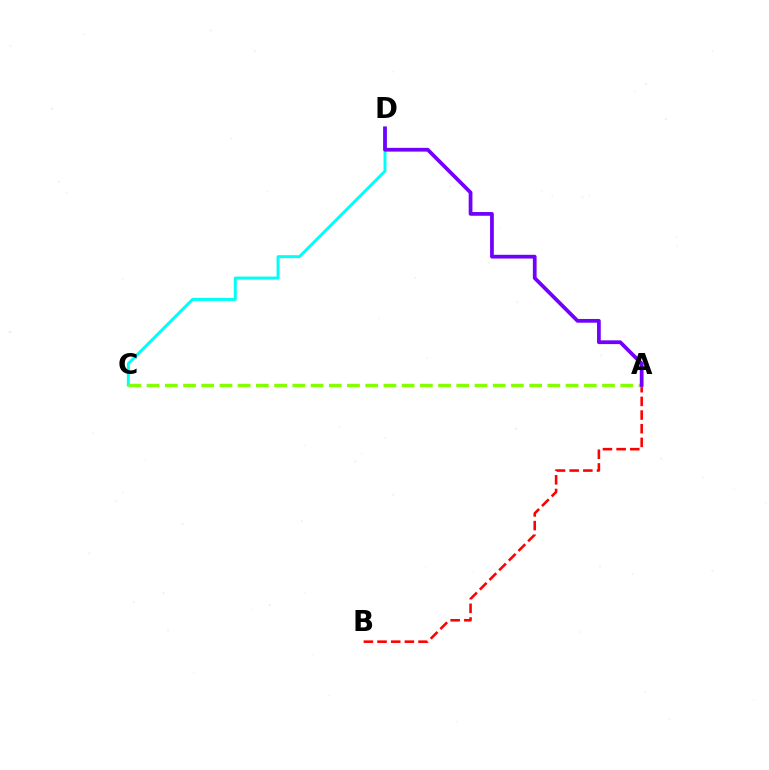{('C', 'D'): [{'color': '#00fff6', 'line_style': 'solid', 'thickness': 2.15}], ('A', 'B'): [{'color': '#ff0000', 'line_style': 'dashed', 'thickness': 1.86}], ('A', 'C'): [{'color': '#84ff00', 'line_style': 'dashed', 'thickness': 2.47}], ('A', 'D'): [{'color': '#7200ff', 'line_style': 'solid', 'thickness': 2.7}]}